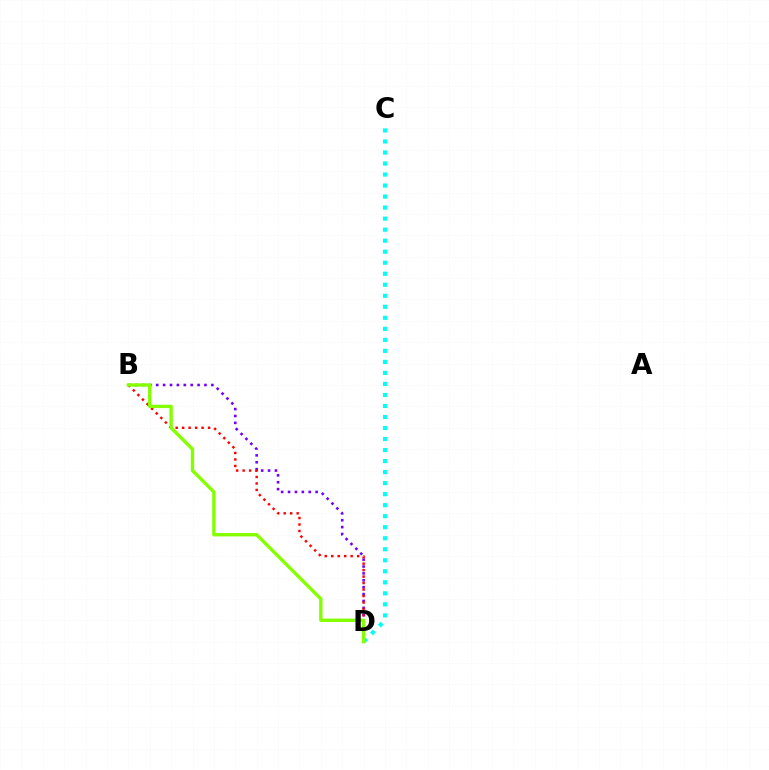{('C', 'D'): [{'color': '#00fff6', 'line_style': 'dotted', 'thickness': 2.99}], ('B', 'D'): [{'color': '#7200ff', 'line_style': 'dotted', 'thickness': 1.87}, {'color': '#ff0000', 'line_style': 'dotted', 'thickness': 1.76}, {'color': '#84ff00', 'line_style': 'solid', 'thickness': 2.43}]}